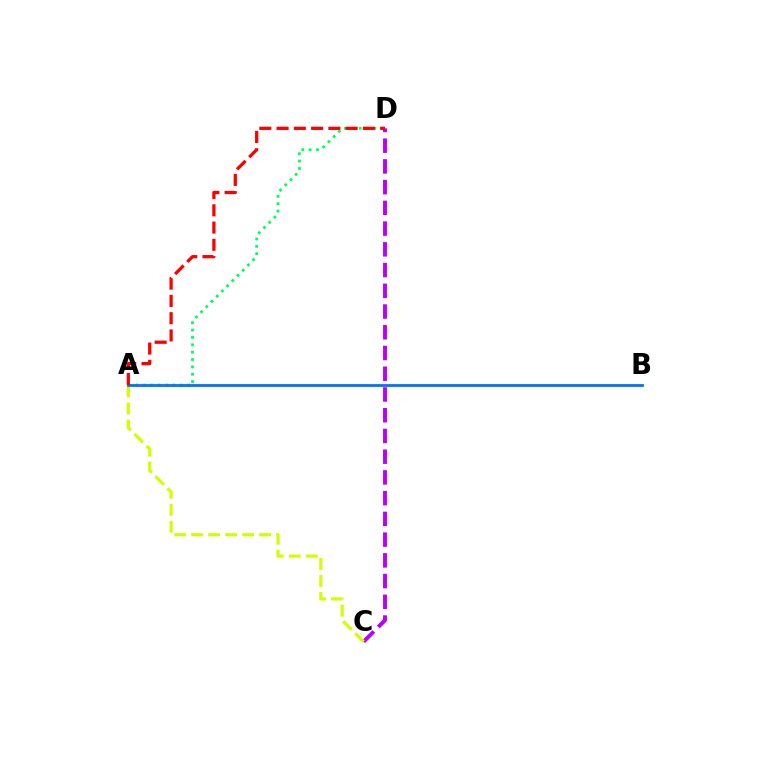{('A', 'D'): [{'color': '#00ff5c', 'line_style': 'dotted', 'thickness': 2.0}, {'color': '#ff0000', 'line_style': 'dashed', 'thickness': 2.35}], ('C', 'D'): [{'color': '#b900ff', 'line_style': 'dashed', 'thickness': 2.82}], ('A', 'C'): [{'color': '#d1ff00', 'line_style': 'dashed', 'thickness': 2.31}], ('A', 'B'): [{'color': '#0074ff', 'line_style': 'solid', 'thickness': 2.01}]}